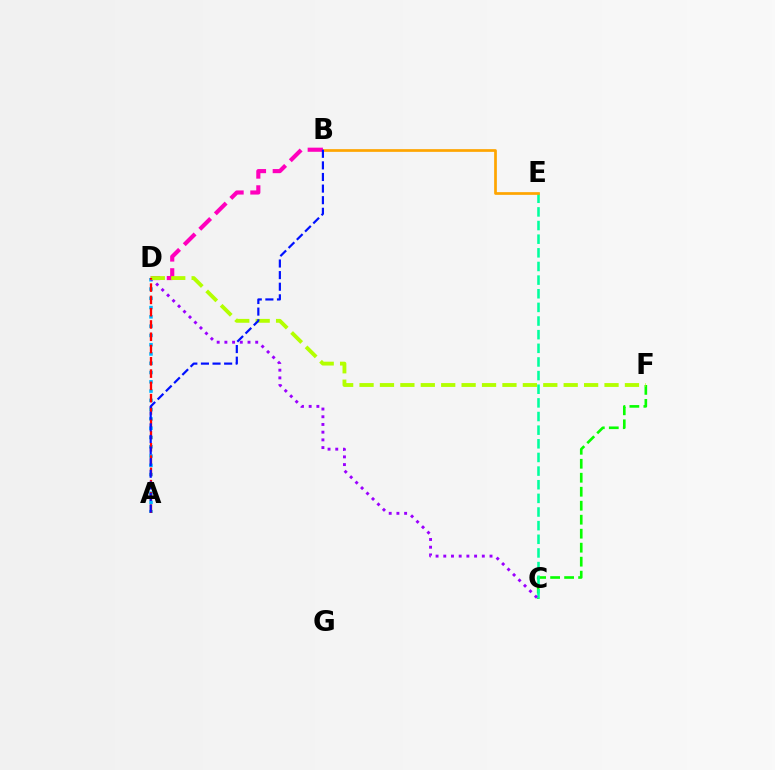{('C', 'F'): [{'color': '#08ff00', 'line_style': 'dashed', 'thickness': 1.9}], ('A', 'D'): [{'color': '#00b5ff', 'line_style': 'dotted', 'thickness': 2.52}, {'color': '#ff0000', 'line_style': 'dashed', 'thickness': 1.67}], ('C', 'E'): [{'color': '#00ff9d', 'line_style': 'dashed', 'thickness': 1.85}], ('B', 'E'): [{'color': '#ffa500', 'line_style': 'solid', 'thickness': 1.95}], ('B', 'D'): [{'color': '#ff00bd', 'line_style': 'dashed', 'thickness': 2.97}], ('C', 'D'): [{'color': '#9b00ff', 'line_style': 'dotted', 'thickness': 2.09}], ('D', 'F'): [{'color': '#b3ff00', 'line_style': 'dashed', 'thickness': 2.77}], ('A', 'B'): [{'color': '#0010ff', 'line_style': 'dashed', 'thickness': 1.58}]}